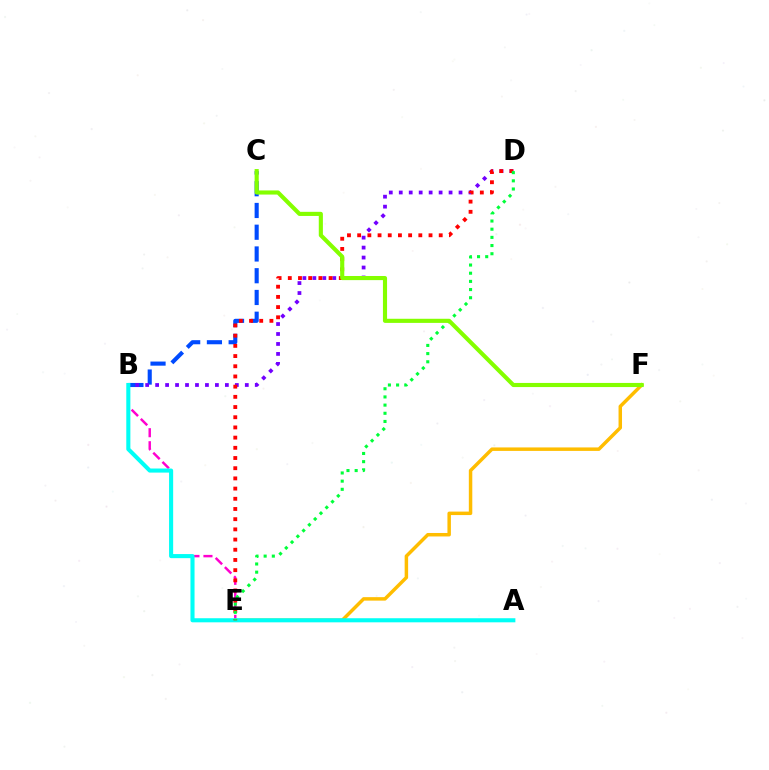{('B', 'C'): [{'color': '#004bff', 'line_style': 'dashed', 'thickness': 2.95}], ('E', 'F'): [{'color': '#ffbd00', 'line_style': 'solid', 'thickness': 2.5}], ('B', 'D'): [{'color': '#7200ff', 'line_style': 'dotted', 'thickness': 2.71}], ('B', 'E'): [{'color': '#ff00cf', 'line_style': 'dashed', 'thickness': 1.77}], ('A', 'B'): [{'color': '#00fff6', 'line_style': 'solid', 'thickness': 2.94}], ('D', 'E'): [{'color': '#ff0000', 'line_style': 'dotted', 'thickness': 2.77}, {'color': '#00ff39', 'line_style': 'dotted', 'thickness': 2.22}], ('C', 'F'): [{'color': '#84ff00', 'line_style': 'solid', 'thickness': 2.97}]}